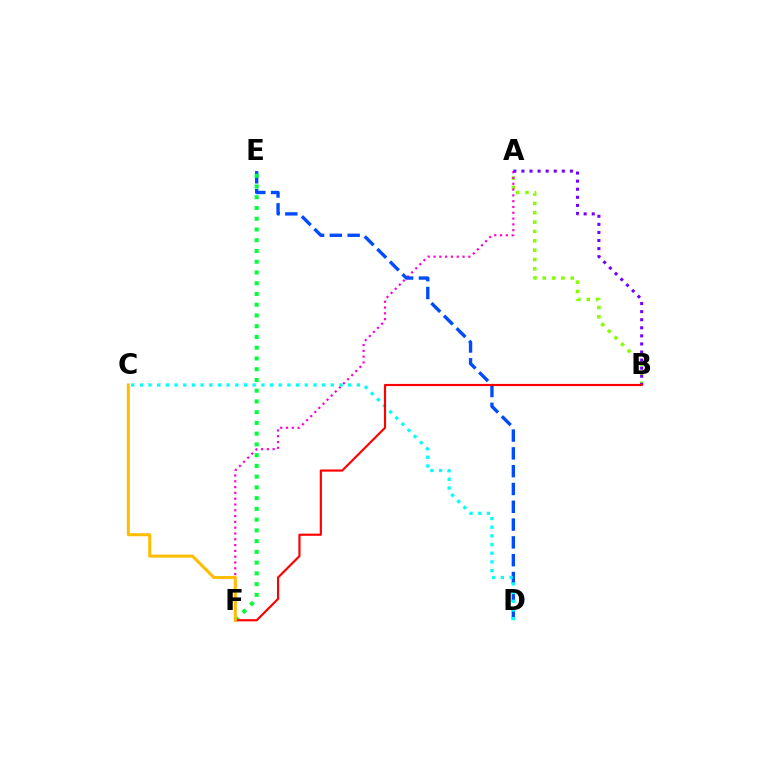{('A', 'B'): [{'color': '#84ff00', 'line_style': 'dotted', 'thickness': 2.54}, {'color': '#7200ff', 'line_style': 'dotted', 'thickness': 2.19}], ('A', 'F'): [{'color': '#ff00cf', 'line_style': 'dotted', 'thickness': 1.58}], ('D', 'E'): [{'color': '#004bff', 'line_style': 'dashed', 'thickness': 2.42}], ('C', 'D'): [{'color': '#00fff6', 'line_style': 'dotted', 'thickness': 2.36}], ('E', 'F'): [{'color': '#00ff39', 'line_style': 'dotted', 'thickness': 2.92}], ('B', 'F'): [{'color': '#ff0000', 'line_style': 'solid', 'thickness': 1.56}], ('C', 'F'): [{'color': '#ffbd00', 'line_style': 'solid', 'thickness': 2.19}]}